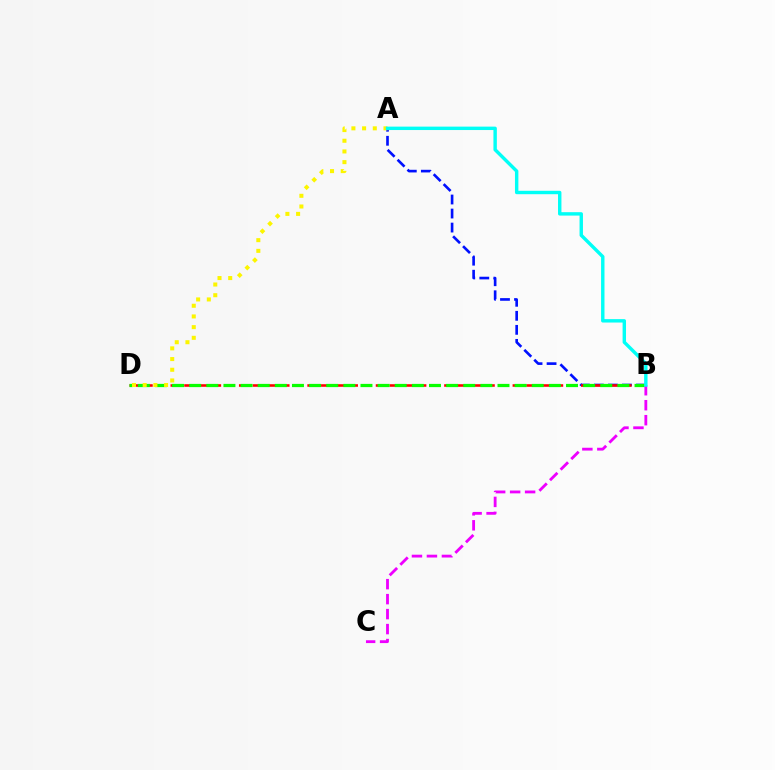{('A', 'B'): [{'color': '#0010ff', 'line_style': 'dashed', 'thickness': 1.91}, {'color': '#00fff6', 'line_style': 'solid', 'thickness': 2.46}], ('B', 'D'): [{'color': '#ff0000', 'line_style': 'dashed', 'thickness': 1.86}, {'color': '#08ff00', 'line_style': 'dashed', 'thickness': 2.33}], ('A', 'D'): [{'color': '#fcf500', 'line_style': 'dotted', 'thickness': 2.9}], ('B', 'C'): [{'color': '#ee00ff', 'line_style': 'dashed', 'thickness': 2.03}]}